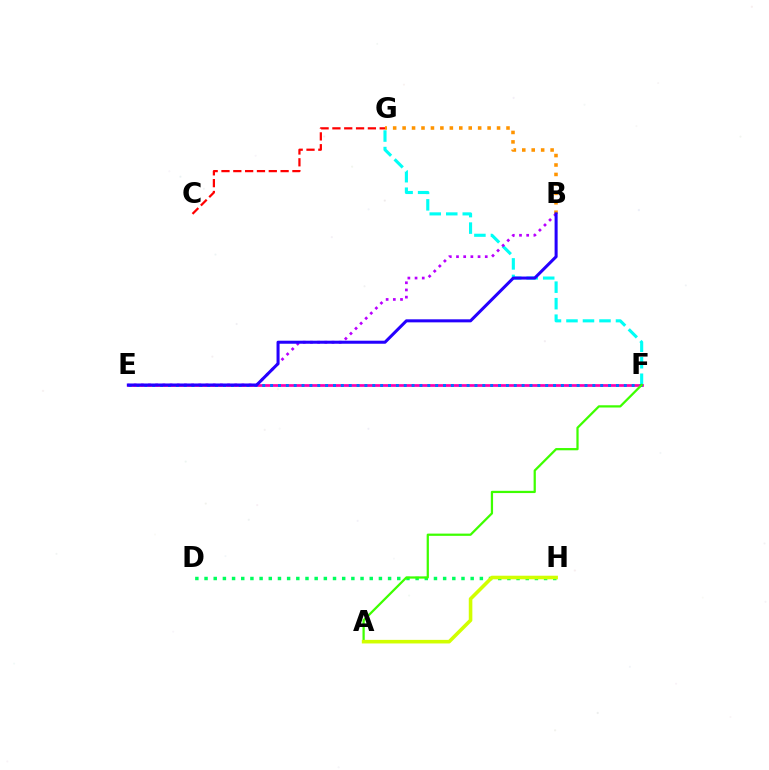{('F', 'G'): [{'color': '#00fff6', 'line_style': 'dashed', 'thickness': 2.24}], ('E', 'F'): [{'color': '#ff00ac', 'line_style': 'solid', 'thickness': 1.96}, {'color': '#0074ff', 'line_style': 'dotted', 'thickness': 2.14}], ('B', 'E'): [{'color': '#b900ff', 'line_style': 'dotted', 'thickness': 1.95}, {'color': '#2500ff', 'line_style': 'solid', 'thickness': 2.18}], ('B', 'G'): [{'color': '#ff9400', 'line_style': 'dotted', 'thickness': 2.57}], ('D', 'H'): [{'color': '#00ff5c', 'line_style': 'dotted', 'thickness': 2.49}], ('A', 'F'): [{'color': '#3dff00', 'line_style': 'solid', 'thickness': 1.62}], ('C', 'G'): [{'color': '#ff0000', 'line_style': 'dashed', 'thickness': 1.61}], ('A', 'H'): [{'color': '#d1ff00', 'line_style': 'solid', 'thickness': 2.58}]}